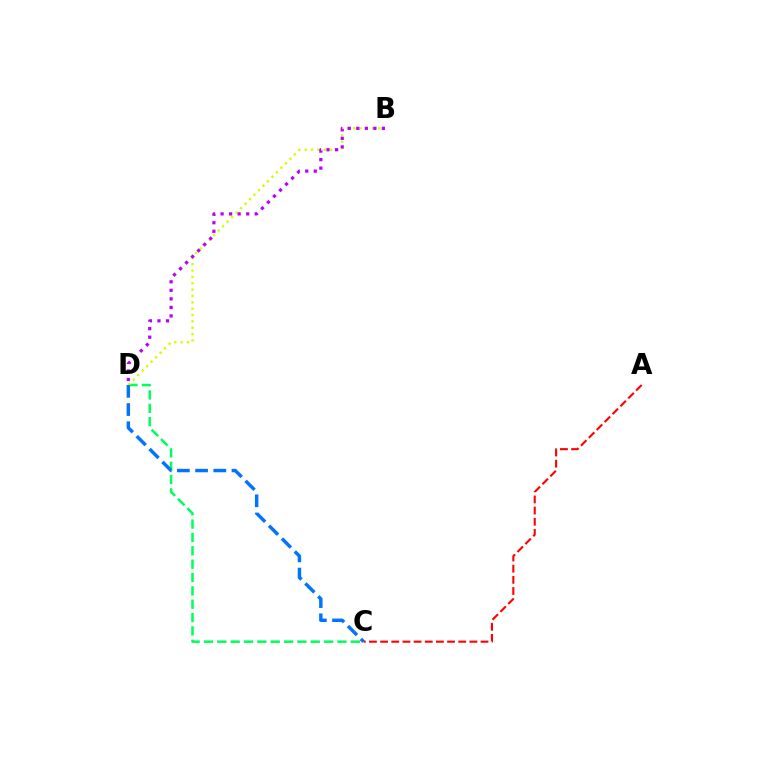{('C', 'D'): [{'color': '#00ff5c', 'line_style': 'dashed', 'thickness': 1.81}, {'color': '#0074ff', 'line_style': 'dashed', 'thickness': 2.47}], ('B', 'D'): [{'color': '#d1ff00', 'line_style': 'dotted', 'thickness': 1.72}, {'color': '#b900ff', 'line_style': 'dotted', 'thickness': 2.32}], ('A', 'C'): [{'color': '#ff0000', 'line_style': 'dashed', 'thickness': 1.52}]}